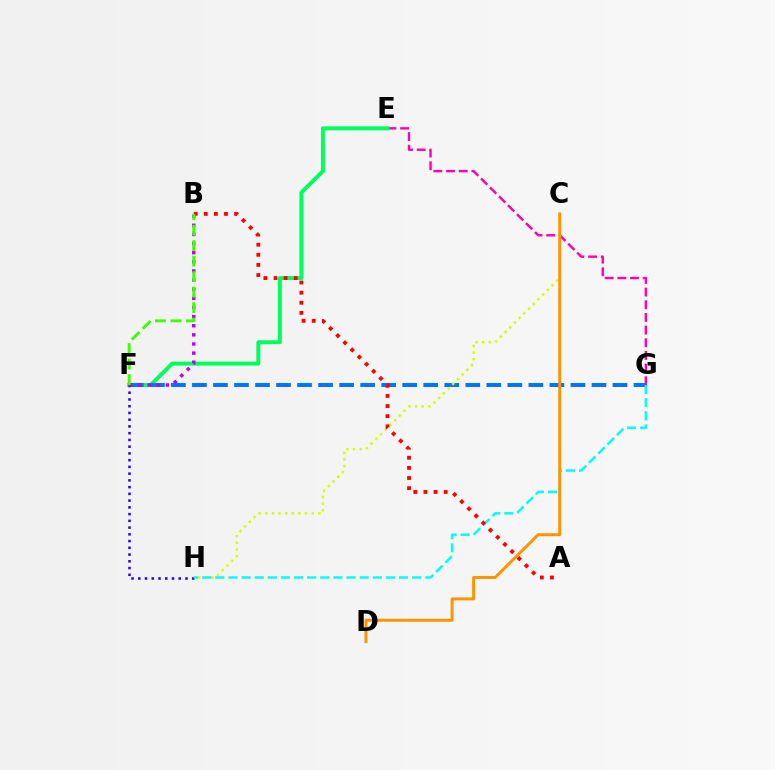{('E', 'G'): [{'color': '#ff00ac', 'line_style': 'dashed', 'thickness': 1.72}], ('E', 'F'): [{'color': '#00ff5c', 'line_style': 'solid', 'thickness': 2.85}], ('F', 'G'): [{'color': '#0074ff', 'line_style': 'dashed', 'thickness': 2.86}], ('C', 'H'): [{'color': '#d1ff00', 'line_style': 'dotted', 'thickness': 1.8}], ('F', 'H'): [{'color': '#2500ff', 'line_style': 'dotted', 'thickness': 1.83}], ('G', 'H'): [{'color': '#00fff6', 'line_style': 'dashed', 'thickness': 1.78}], ('B', 'F'): [{'color': '#b900ff', 'line_style': 'dotted', 'thickness': 2.48}, {'color': '#3dff00', 'line_style': 'dashed', 'thickness': 2.1}], ('C', 'D'): [{'color': '#ff9400', 'line_style': 'solid', 'thickness': 2.13}], ('A', 'B'): [{'color': '#ff0000', 'line_style': 'dotted', 'thickness': 2.75}]}